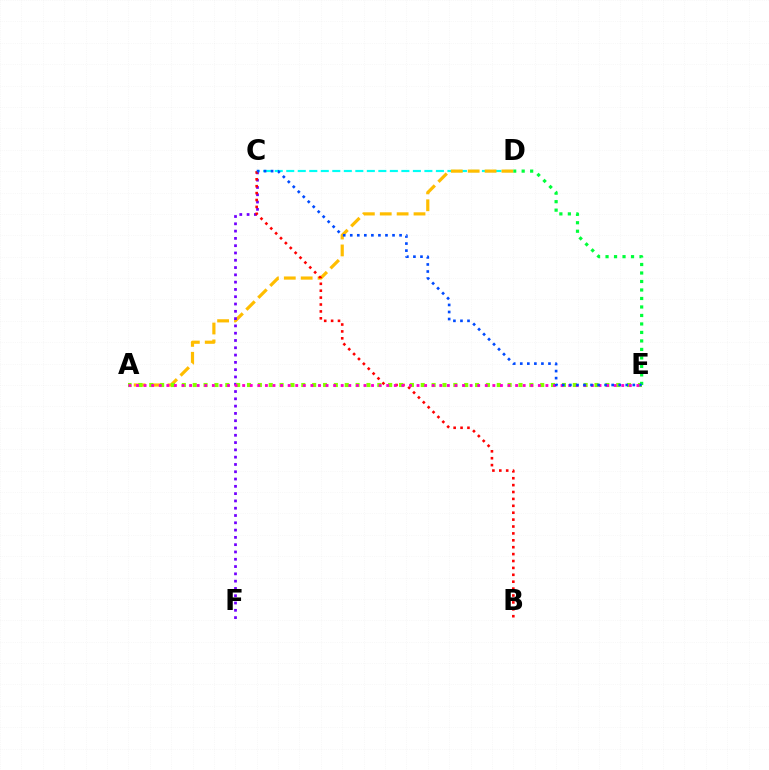{('C', 'D'): [{'color': '#00fff6', 'line_style': 'dashed', 'thickness': 1.56}], ('A', 'D'): [{'color': '#ffbd00', 'line_style': 'dashed', 'thickness': 2.29}], ('C', 'F'): [{'color': '#7200ff', 'line_style': 'dotted', 'thickness': 1.98}], ('B', 'C'): [{'color': '#ff0000', 'line_style': 'dotted', 'thickness': 1.87}], ('A', 'E'): [{'color': '#84ff00', 'line_style': 'dotted', 'thickness': 2.95}, {'color': '#ff00cf', 'line_style': 'dotted', 'thickness': 2.06}], ('D', 'E'): [{'color': '#00ff39', 'line_style': 'dotted', 'thickness': 2.31}], ('C', 'E'): [{'color': '#004bff', 'line_style': 'dotted', 'thickness': 1.91}]}